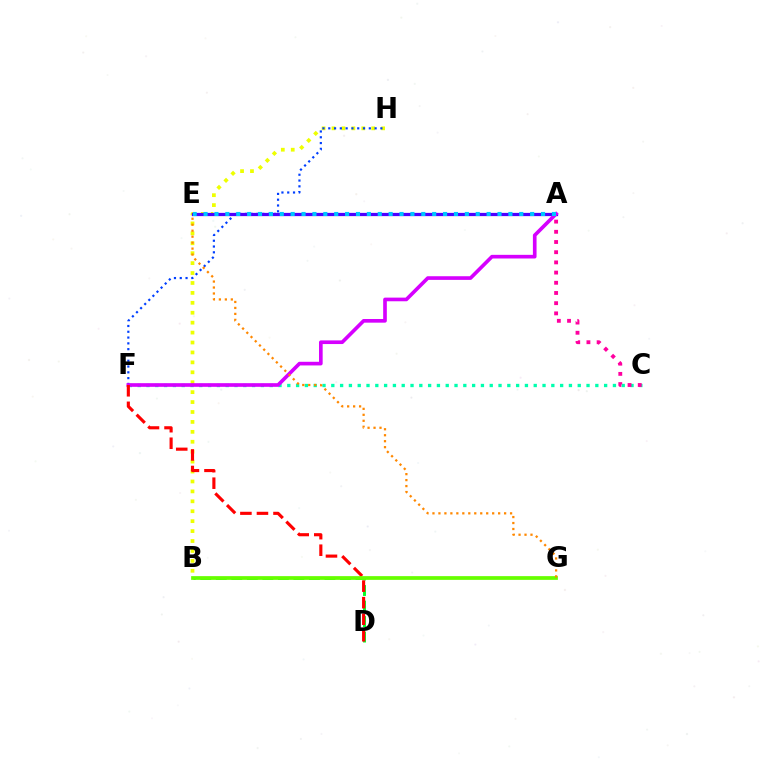{('B', 'H'): [{'color': '#eeff00', 'line_style': 'dotted', 'thickness': 2.7}], ('C', 'F'): [{'color': '#00ffaf', 'line_style': 'dotted', 'thickness': 2.39}], ('A', 'C'): [{'color': '#ff00a0', 'line_style': 'dotted', 'thickness': 2.77}], ('B', 'D'): [{'color': '#00ff27', 'line_style': 'dashed', 'thickness': 2.11}], ('F', 'H'): [{'color': '#003fff', 'line_style': 'dotted', 'thickness': 1.57}], ('A', 'E'): [{'color': '#4f00ff', 'line_style': 'solid', 'thickness': 2.33}, {'color': '#00c7ff', 'line_style': 'dotted', 'thickness': 2.96}], ('A', 'F'): [{'color': '#d600ff', 'line_style': 'solid', 'thickness': 2.63}], ('D', 'F'): [{'color': '#ff0000', 'line_style': 'dashed', 'thickness': 2.25}], ('B', 'G'): [{'color': '#66ff00', 'line_style': 'solid', 'thickness': 2.69}], ('E', 'G'): [{'color': '#ff8800', 'line_style': 'dotted', 'thickness': 1.62}]}